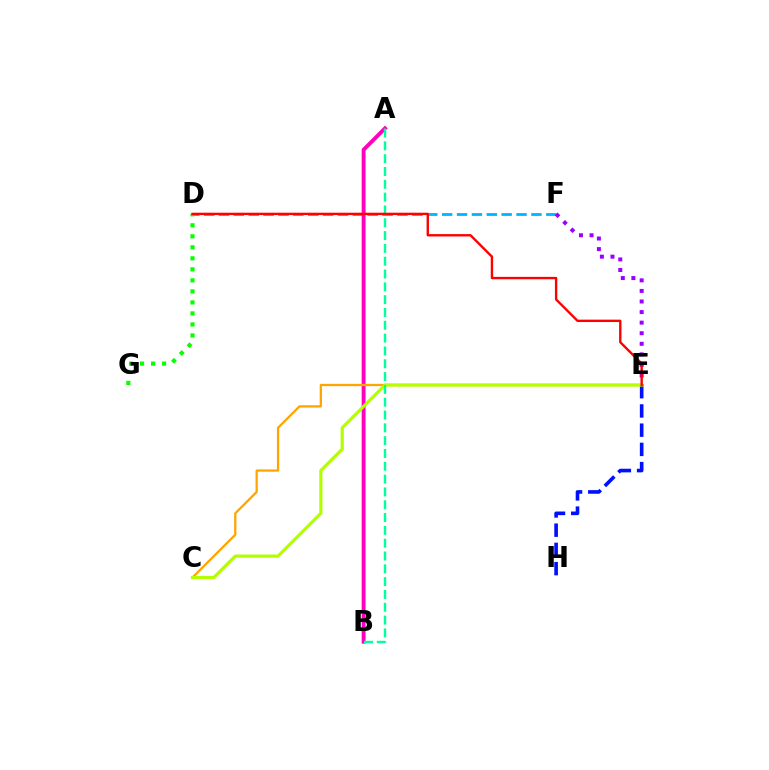{('E', 'H'): [{'color': '#0010ff', 'line_style': 'dashed', 'thickness': 2.61}], ('D', 'F'): [{'color': '#00b5ff', 'line_style': 'dashed', 'thickness': 2.02}], ('E', 'F'): [{'color': '#9b00ff', 'line_style': 'dotted', 'thickness': 2.87}], ('A', 'B'): [{'color': '#ff00bd', 'line_style': 'solid', 'thickness': 2.8}, {'color': '#00ff9d', 'line_style': 'dashed', 'thickness': 1.74}], ('C', 'E'): [{'color': '#ffa500', 'line_style': 'solid', 'thickness': 1.64}, {'color': '#b3ff00', 'line_style': 'solid', 'thickness': 2.3}], ('D', 'G'): [{'color': '#08ff00', 'line_style': 'dotted', 'thickness': 2.99}], ('D', 'E'): [{'color': '#ff0000', 'line_style': 'solid', 'thickness': 1.71}]}